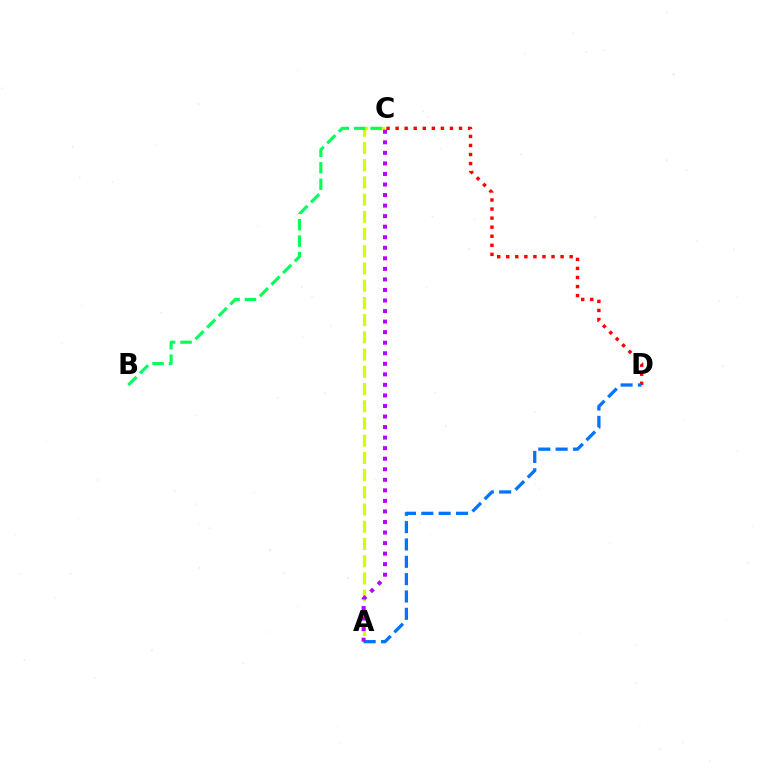{('A', 'C'): [{'color': '#d1ff00', 'line_style': 'dashed', 'thickness': 2.34}, {'color': '#b900ff', 'line_style': 'dotted', 'thickness': 2.87}], ('C', 'D'): [{'color': '#ff0000', 'line_style': 'dotted', 'thickness': 2.46}], ('B', 'C'): [{'color': '#00ff5c', 'line_style': 'dashed', 'thickness': 2.23}], ('A', 'D'): [{'color': '#0074ff', 'line_style': 'dashed', 'thickness': 2.36}]}